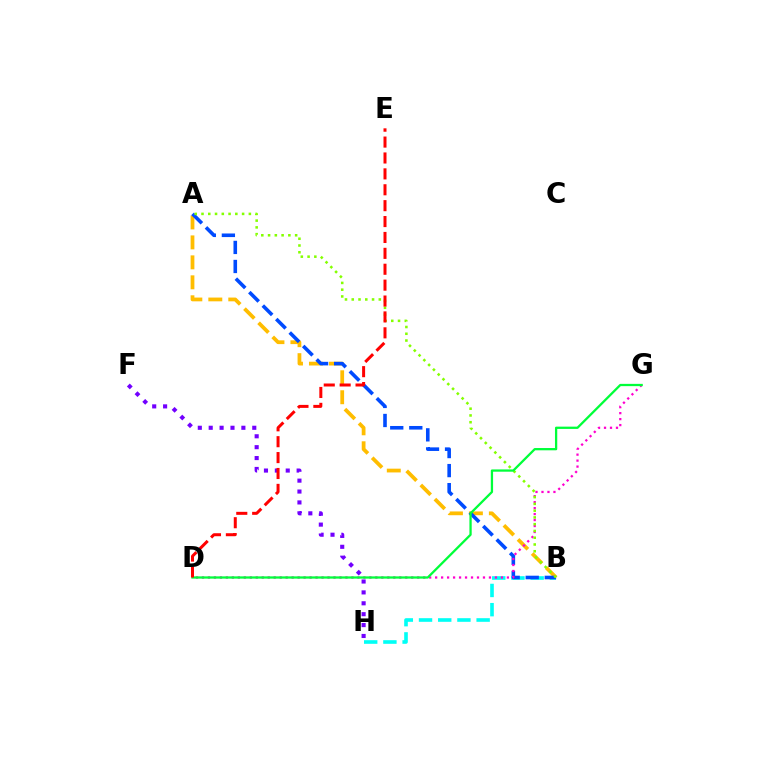{('A', 'B'): [{'color': '#ffbd00', 'line_style': 'dashed', 'thickness': 2.71}, {'color': '#004bff', 'line_style': 'dashed', 'thickness': 2.59}, {'color': '#84ff00', 'line_style': 'dotted', 'thickness': 1.84}], ('B', 'H'): [{'color': '#00fff6', 'line_style': 'dashed', 'thickness': 2.61}], ('D', 'G'): [{'color': '#ff00cf', 'line_style': 'dotted', 'thickness': 1.62}, {'color': '#00ff39', 'line_style': 'solid', 'thickness': 1.64}], ('F', 'H'): [{'color': '#7200ff', 'line_style': 'dotted', 'thickness': 2.96}], ('D', 'E'): [{'color': '#ff0000', 'line_style': 'dashed', 'thickness': 2.16}]}